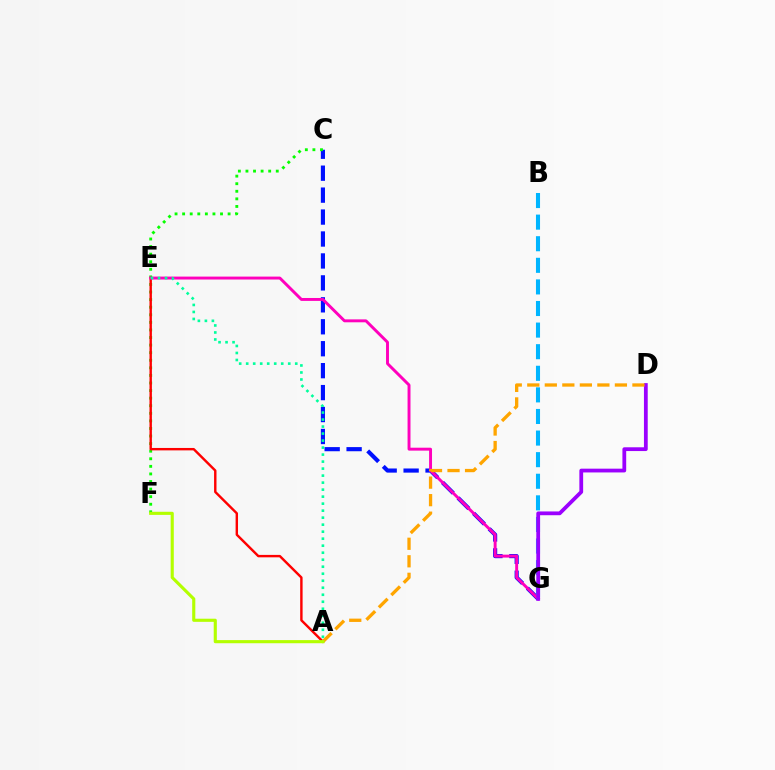{('C', 'G'): [{'color': '#0010ff', 'line_style': 'dashed', 'thickness': 2.98}], ('C', 'F'): [{'color': '#08ff00', 'line_style': 'dotted', 'thickness': 2.06}], ('A', 'E'): [{'color': '#ff0000', 'line_style': 'solid', 'thickness': 1.74}, {'color': '#00ff9d', 'line_style': 'dotted', 'thickness': 1.9}], ('B', 'G'): [{'color': '#00b5ff', 'line_style': 'dashed', 'thickness': 2.93}], ('E', 'G'): [{'color': '#ff00bd', 'line_style': 'solid', 'thickness': 2.11}], ('D', 'G'): [{'color': '#9b00ff', 'line_style': 'solid', 'thickness': 2.72}], ('A', 'D'): [{'color': '#ffa500', 'line_style': 'dashed', 'thickness': 2.38}], ('A', 'F'): [{'color': '#b3ff00', 'line_style': 'solid', 'thickness': 2.25}]}